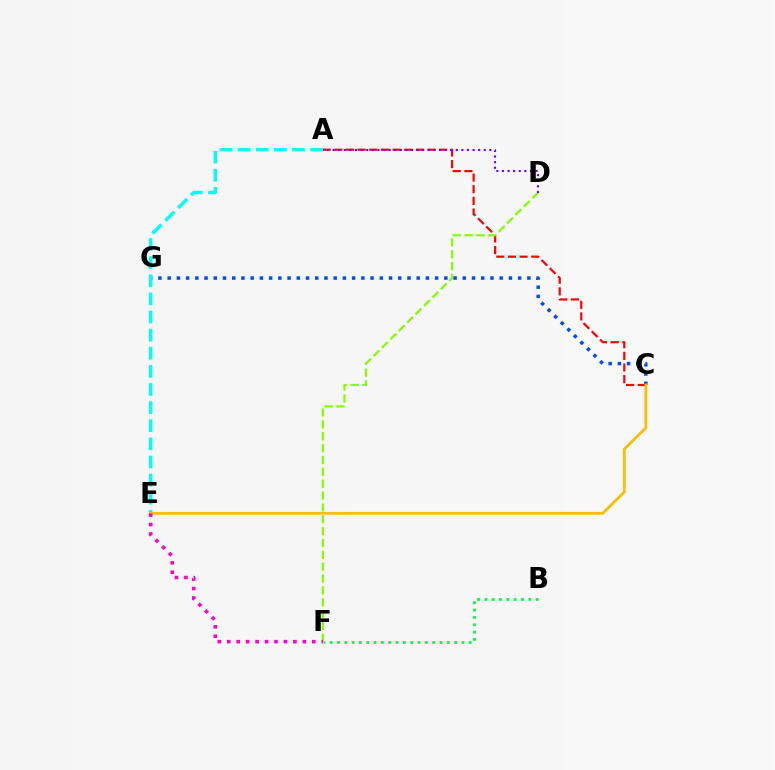{('A', 'C'): [{'color': '#ff0000', 'line_style': 'dashed', 'thickness': 1.58}], ('D', 'F'): [{'color': '#84ff00', 'line_style': 'dashed', 'thickness': 1.61}], ('C', 'G'): [{'color': '#004bff', 'line_style': 'dotted', 'thickness': 2.51}], ('B', 'F'): [{'color': '#00ff39', 'line_style': 'dotted', 'thickness': 1.99}], ('A', 'D'): [{'color': '#7200ff', 'line_style': 'dotted', 'thickness': 1.52}], ('A', 'E'): [{'color': '#00fff6', 'line_style': 'dashed', 'thickness': 2.46}], ('C', 'E'): [{'color': '#ffbd00', 'line_style': 'solid', 'thickness': 1.99}], ('E', 'F'): [{'color': '#ff00cf', 'line_style': 'dotted', 'thickness': 2.57}]}